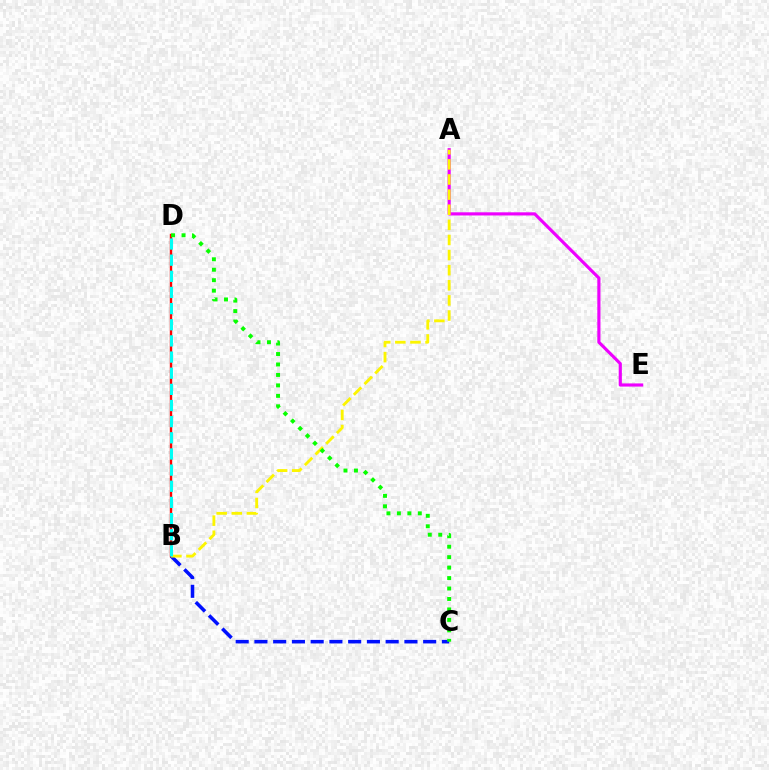{('A', 'E'): [{'color': '#ee00ff', 'line_style': 'solid', 'thickness': 2.27}], ('B', 'C'): [{'color': '#0010ff', 'line_style': 'dashed', 'thickness': 2.55}], ('B', 'D'): [{'color': '#ff0000', 'line_style': 'solid', 'thickness': 1.73}, {'color': '#00fff6', 'line_style': 'dashed', 'thickness': 2.19}], ('A', 'B'): [{'color': '#fcf500', 'line_style': 'dashed', 'thickness': 2.05}], ('C', 'D'): [{'color': '#08ff00', 'line_style': 'dotted', 'thickness': 2.84}]}